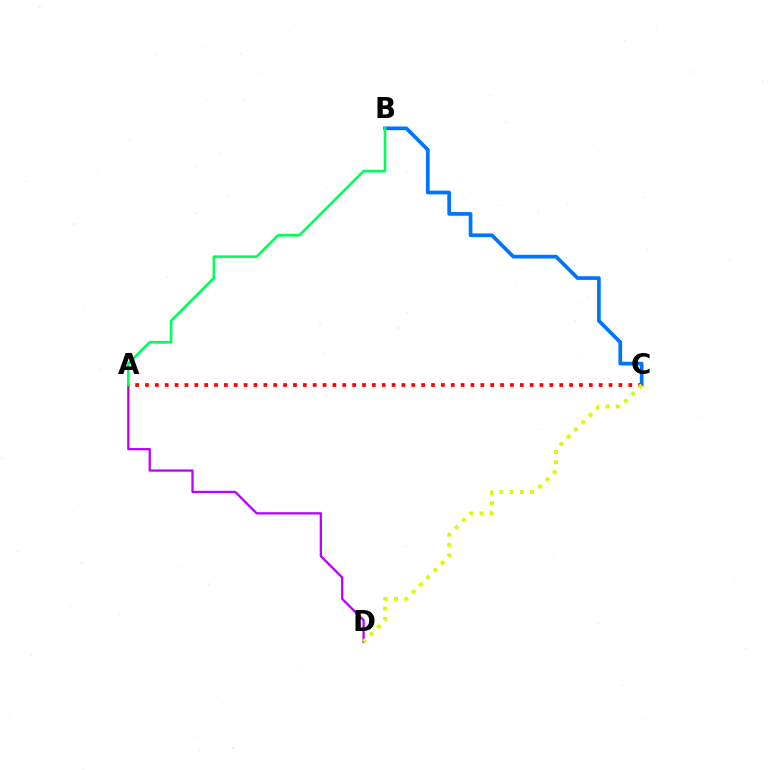{('A', 'D'): [{'color': '#b900ff', 'line_style': 'solid', 'thickness': 1.64}], ('B', 'C'): [{'color': '#0074ff', 'line_style': 'solid', 'thickness': 2.67}], ('A', 'C'): [{'color': '#ff0000', 'line_style': 'dotted', 'thickness': 2.68}], ('C', 'D'): [{'color': '#d1ff00', 'line_style': 'dotted', 'thickness': 2.79}], ('A', 'B'): [{'color': '#00ff5c', 'line_style': 'solid', 'thickness': 1.89}]}